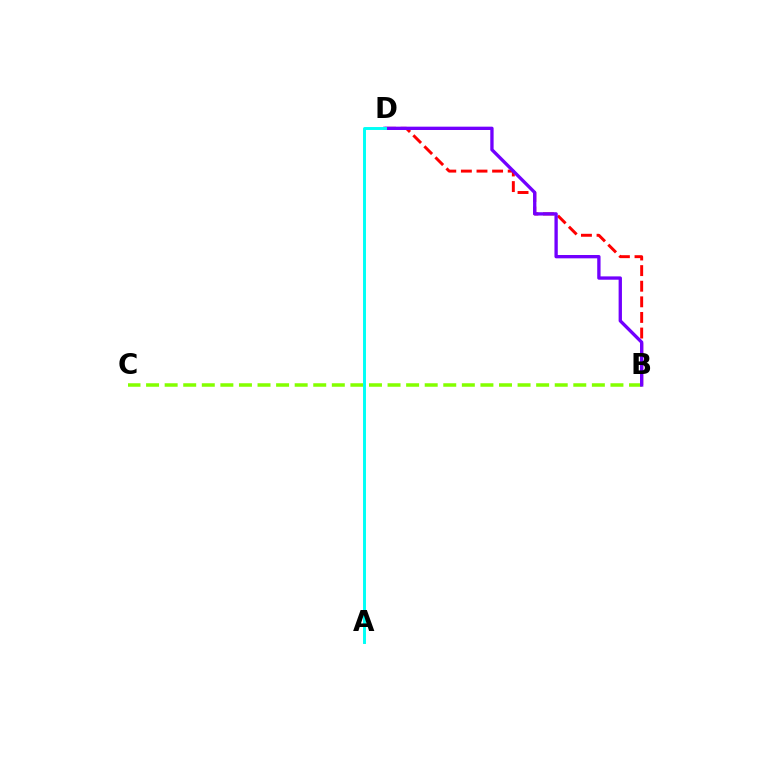{('B', 'D'): [{'color': '#ff0000', 'line_style': 'dashed', 'thickness': 2.12}, {'color': '#7200ff', 'line_style': 'solid', 'thickness': 2.4}], ('B', 'C'): [{'color': '#84ff00', 'line_style': 'dashed', 'thickness': 2.52}], ('A', 'D'): [{'color': '#00fff6', 'line_style': 'solid', 'thickness': 2.12}]}